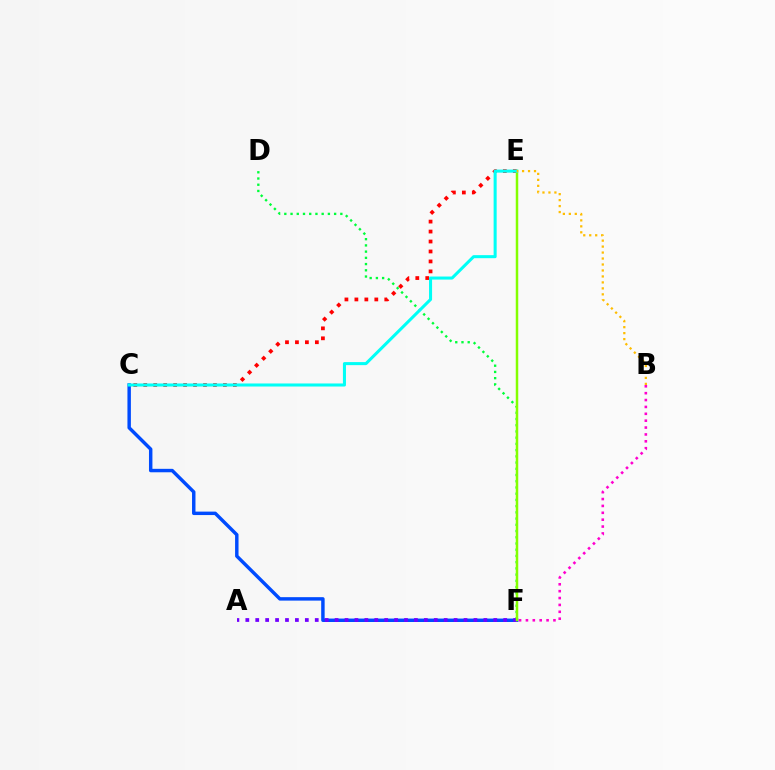{('C', 'F'): [{'color': '#004bff', 'line_style': 'solid', 'thickness': 2.48}], ('C', 'E'): [{'color': '#ff0000', 'line_style': 'dotted', 'thickness': 2.71}, {'color': '#00fff6', 'line_style': 'solid', 'thickness': 2.19}], ('D', 'F'): [{'color': '#00ff39', 'line_style': 'dotted', 'thickness': 1.69}], ('A', 'F'): [{'color': '#7200ff', 'line_style': 'dotted', 'thickness': 2.7}], ('E', 'F'): [{'color': '#84ff00', 'line_style': 'solid', 'thickness': 1.79}], ('B', 'E'): [{'color': '#ffbd00', 'line_style': 'dotted', 'thickness': 1.62}], ('B', 'F'): [{'color': '#ff00cf', 'line_style': 'dotted', 'thickness': 1.87}]}